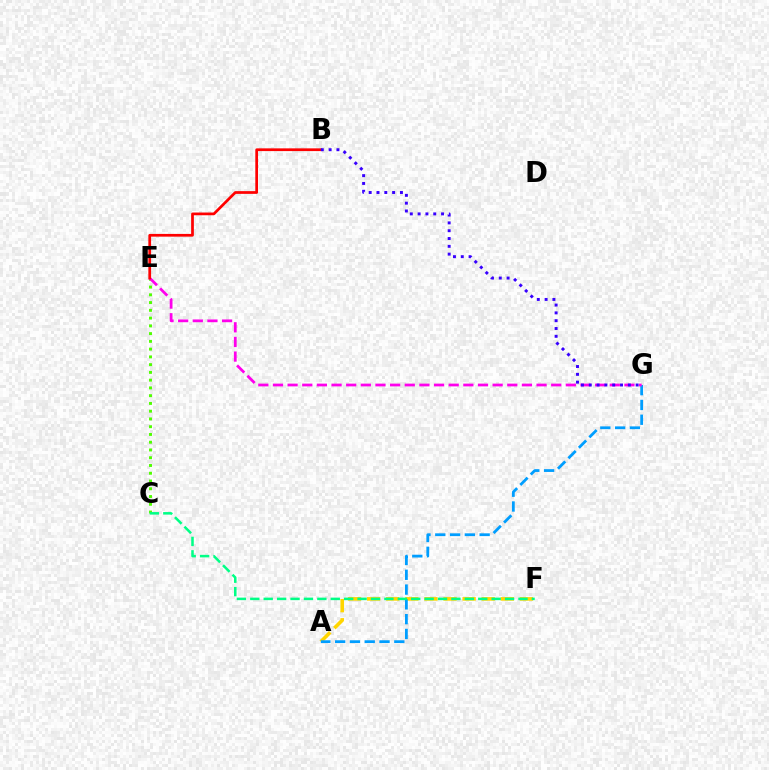{('A', 'F'): [{'color': '#ffd500', 'line_style': 'dashed', 'thickness': 2.59}], ('A', 'G'): [{'color': '#009eff', 'line_style': 'dashed', 'thickness': 2.01}], ('C', 'E'): [{'color': '#4fff00', 'line_style': 'dotted', 'thickness': 2.11}], ('C', 'F'): [{'color': '#00ff86', 'line_style': 'dashed', 'thickness': 1.82}], ('E', 'G'): [{'color': '#ff00ed', 'line_style': 'dashed', 'thickness': 1.99}], ('B', 'E'): [{'color': '#ff0000', 'line_style': 'solid', 'thickness': 1.97}], ('B', 'G'): [{'color': '#3700ff', 'line_style': 'dotted', 'thickness': 2.12}]}